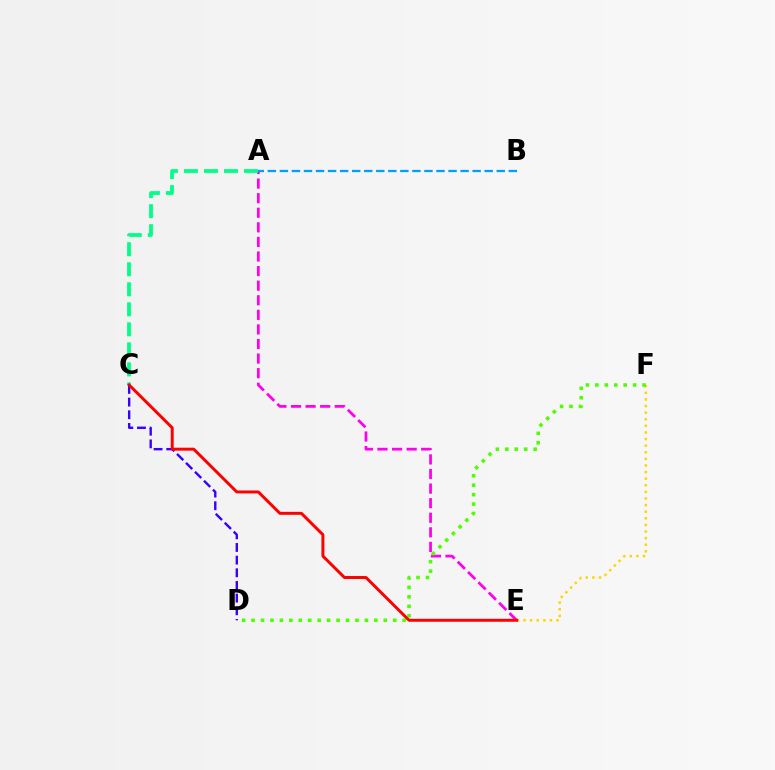{('A', 'E'): [{'color': '#ff00ed', 'line_style': 'dashed', 'thickness': 1.98}], ('C', 'D'): [{'color': '#3700ff', 'line_style': 'dashed', 'thickness': 1.72}], ('E', 'F'): [{'color': '#ffd500', 'line_style': 'dotted', 'thickness': 1.79}], ('A', 'C'): [{'color': '#00ff86', 'line_style': 'dashed', 'thickness': 2.72}], ('D', 'F'): [{'color': '#4fff00', 'line_style': 'dotted', 'thickness': 2.57}], ('C', 'E'): [{'color': '#ff0000', 'line_style': 'solid', 'thickness': 2.13}], ('A', 'B'): [{'color': '#009eff', 'line_style': 'dashed', 'thickness': 1.64}]}